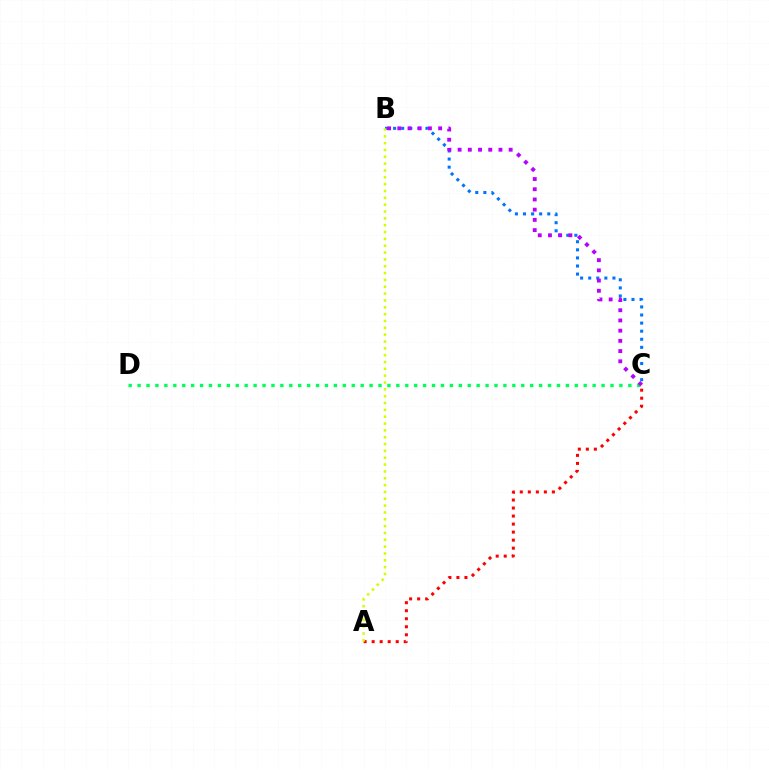{('B', 'C'): [{'color': '#0074ff', 'line_style': 'dotted', 'thickness': 2.2}, {'color': '#b900ff', 'line_style': 'dotted', 'thickness': 2.77}], ('A', 'C'): [{'color': '#ff0000', 'line_style': 'dotted', 'thickness': 2.18}], ('C', 'D'): [{'color': '#00ff5c', 'line_style': 'dotted', 'thickness': 2.42}], ('A', 'B'): [{'color': '#d1ff00', 'line_style': 'dotted', 'thickness': 1.86}]}